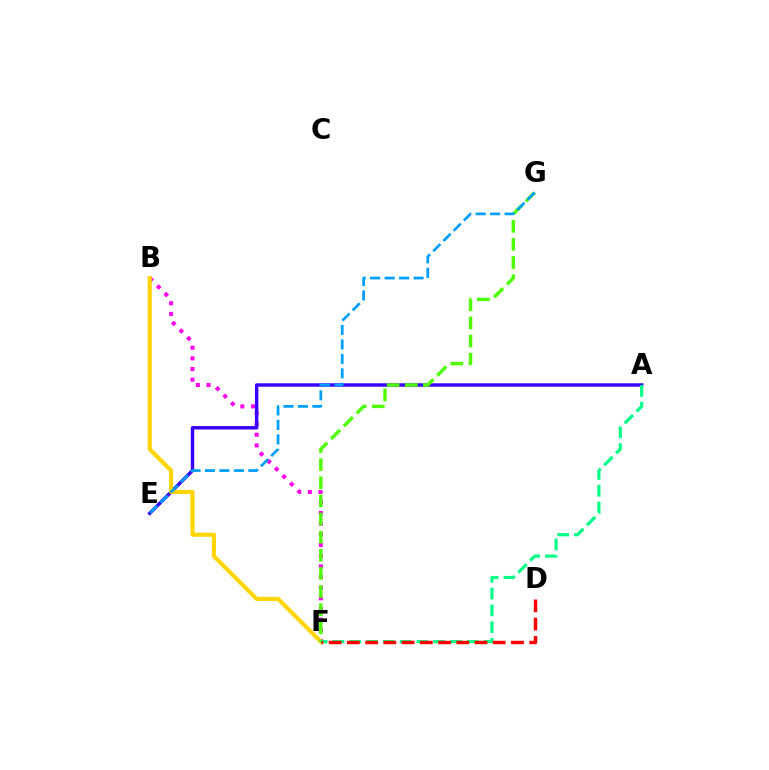{('B', 'F'): [{'color': '#ff00ed', 'line_style': 'dotted', 'thickness': 2.9}, {'color': '#ffd500', 'line_style': 'solid', 'thickness': 2.95}], ('A', 'E'): [{'color': '#3700ff', 'line_style': 'solid', 'thickness': 2.48}], ('F', 'G'): [{'color': '#4fff00', 'line_style': 'dashed', 'thickness': 2.46}], ('A', 'F'): [{'color': '#00ff86', 'line_style': 'dashed', 'thickness': 2.28}], ('E', 'G'): [{'color': '#009eff', 'line_style': 'dashed', 'thickness': 1.96}], ('D', 'F'): [{'color': '#ff0000', 'line_style': 'dashed', 'thickness': 2.48}]}